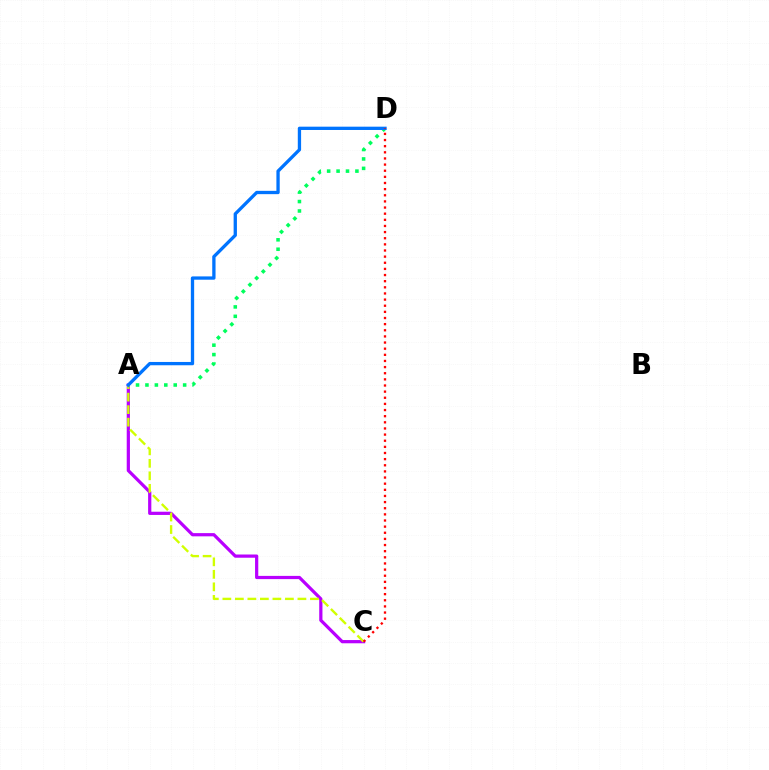{('A', 'D'): [{'color': '#00ff5c', 'line_style': 'dotted', 'thickness': 2.56}, {'color': '#0074ff', 'line_style': 'solid', 'thickness': 2.38}], ('A', 'C'): [{'color': '#b900ff', 'line_style': 'solid', 'thickness': 2.32}, {'color': '#d1ff00', 'line_style': 'dashed', 'thickness': 1.7}], ('C', 'D'): [{'color': '#ff0000', 'line_style': 'dotted', 'thickness': 1.67}]}